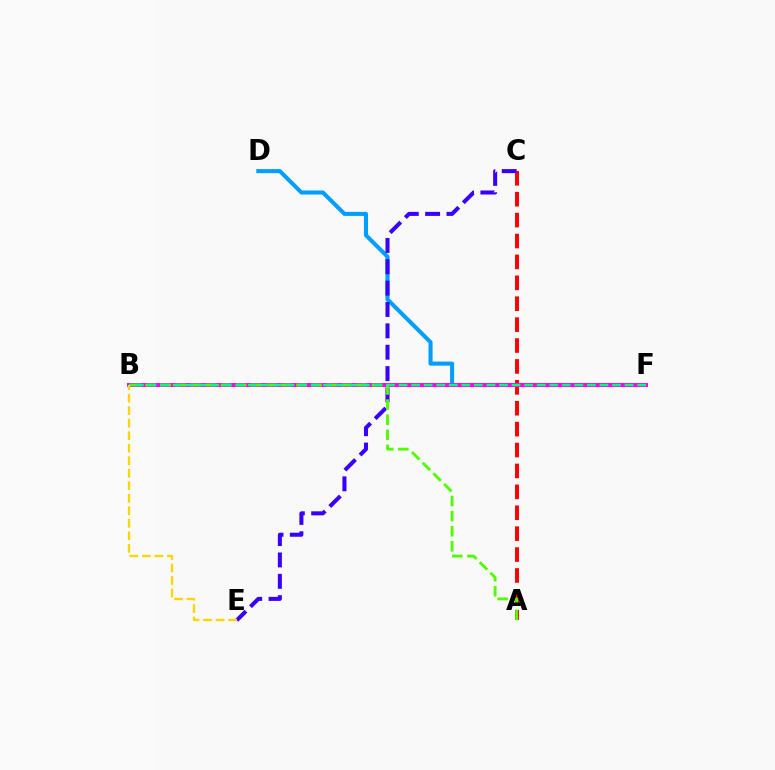{('A', 'C'): [{'color': '#ff0000', 'line_style': 'dashed', 'thickness': 2.84}], ('D', 'F'): [{'color': '#009eff', 'line_style': 'solid', 'thickness': 2.92}], ('B', 'F'): [{'color': '#ff00ed', 'line_style': 'solid', 'thickness': 2.86}, {'color': '#00ff86', 'line_style': 'dashed', 'thickness': 1.71}], ('C', 'E'): [{'color': '#3700ff', 'line_style': 'dashed', 'thickness': 2.9}], ('A', 'B'): [{'color': '#4fff00', 'line_style': 'dashed', 'thickness': 2.05}], ('B', 'E'): [{'color': '#ffd500', 'line_style': 'dashed', 'thickness': 1.7}]}